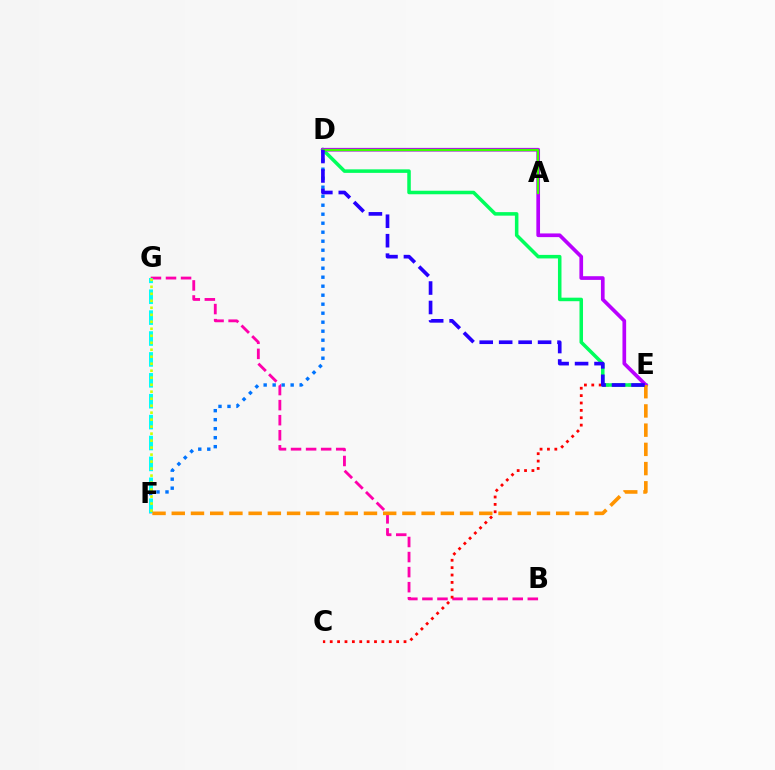{('B', 'G'): [{'color': '#ff00ac', 'line_style': 'dashed', 'thickness': 2.05}], ('C', 'E'): [{'color': '#ff0000', 'line_style': 'dotted', 'thickness': 2.01}], ('D', 'F'): [{'color': '#0074ff', 'line_style': 'dotted', 'thickness': 2.44}], ('F', 'G'): [{'color': '#00fff6', 'line_style': 'dashed', 'thickness': 2.84}, {'color': '#d1ff00', 'line_style': 'dotted', 'thickness': 1.9}], ('D', 'E'): [{'color': '#00ff5c', 'line_style': 'solid', 'thickness': 2.54}, {'color': '#b900ff', 'line_style': 'solid', 'thickness': 2.65}, {'color': '#2500ff', 'line_style': 'dashed', 'thickness': 2.64}], ('E', 'F'): [{'color': '#ff9400', 'line_style': 'dashed', 'thickness': 2.61}], ('A', 'D'): [{'color': '#3dff00', 'line_style': 'solid', 'thickness': 1.68}]}